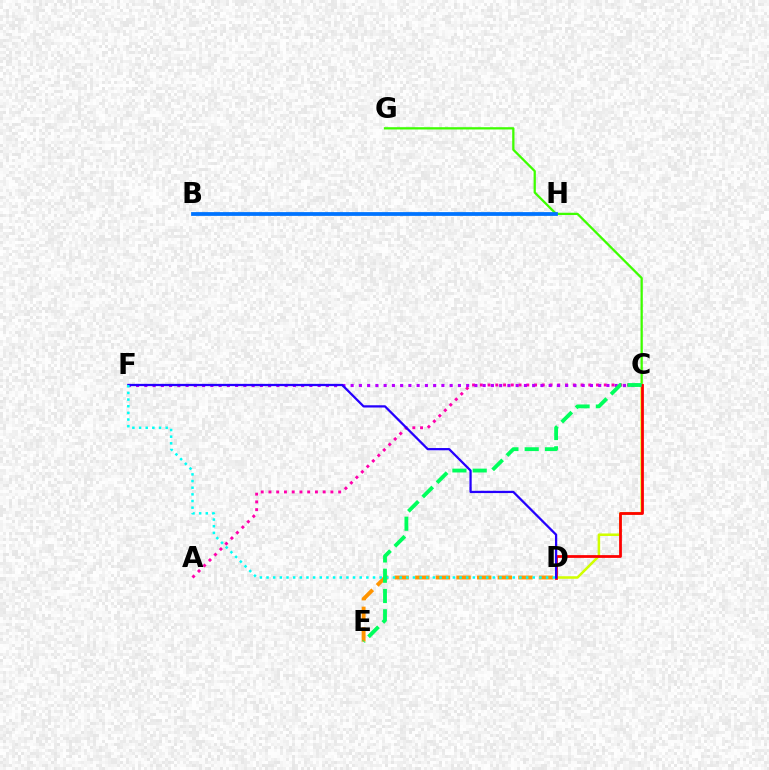{('A', 'C'): [{'color': '#ff00ac', 'line_style': 'dotted', 'thickness': 2.1}], ('C', 'G'): [{'color': '#3dff00', 'line_style': 'solid', 'thickness': 1.63}], ('C', 'D'): [{'color': '#d1ff00', 'line_style': 'solid', 'thickness': 1.82}, {'color': '#ff0000', 'line_style': 'solid', 'thickness': 2.0}], ('B', 'H'): [{'color': '#0074ff', 'line_style': 'solid', 'thickness': 2.72}], ('C', 'F'): [{'color': '#b900ff', 'line_style': 'dotted', 'thickness': 2.24}], ('D', 'E'): [{'color': '#ff9400', 'line_style': 'dashed', 'thickness': 2.8}], ('D', 'F'): [{'color': '#2500ff', 'line_style': 'solid', 'thickness': 1.63}, {'color': '#00fff6', 'line_style': 'dotted', 'thickness': 1.81}], ('C', 'E'): [{'color': '#00ff5c', 'line_style': 'dashed', 'thickness': 2.76}]}